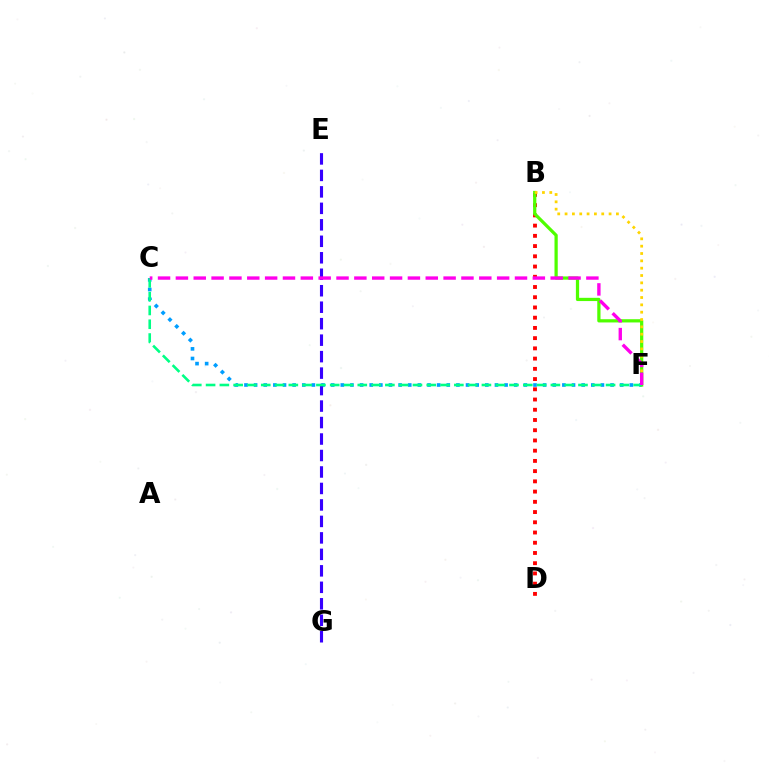{('B', 'D'): [{'color': '#ff0000', 'line_style': 'dotted', 'thickness': 2.78}], ('C', 'F'): [{'color': '#009eff', 'line_style': 'dotted', 'thickness': 2.62}, {'color': '#00ff86', 'line_style': 'dashed', 'thickness': 1.87}, {'color': '#ff00ed', 'line_style': 'dashed', 'thickness': 2.42}], ('B', 'F'): [{'color': '#4fff00', 'line_style': 'solid', 'thickness': 2.33}, {'color': '#ffd500', 'line_style': 'dotted', 'thickness': 1.99}], ('E', 'G'): [{'color': '#3700ff', 'line_style': 'dashed', 'thickness': 2.24}]}